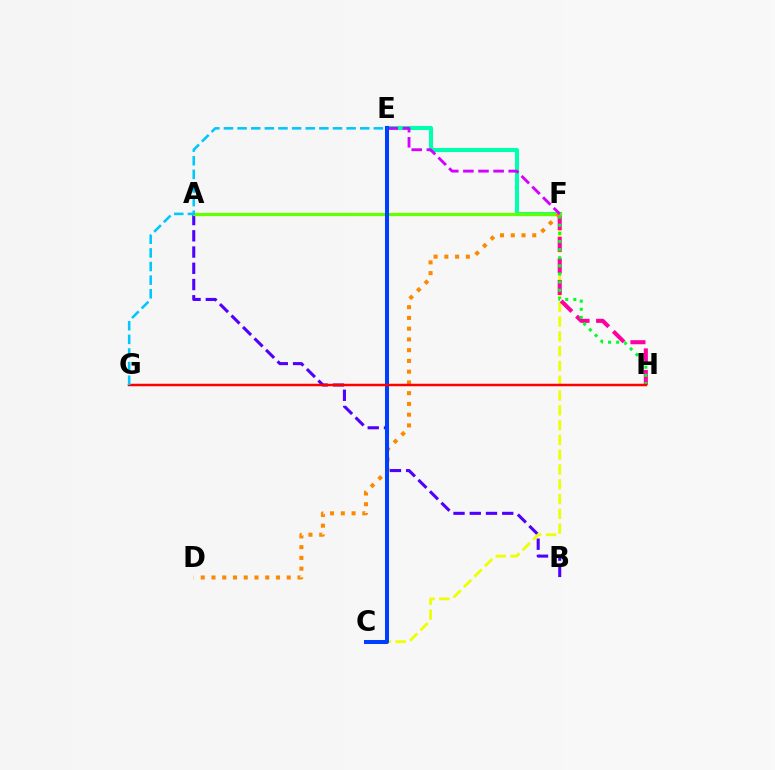{('A', 'B'): [{'color': '#4f00ff', 'line_style': 'dashed', 'thickness': 2.21}], ('C', 'F'): [{'color': '#eeff00', 'line_style': 'dashed', 'thickness': 2.01}], ('F', 'H'): [{'color': '#ff00a0', 'line_style': 'dashed', 'thickness': 2.93}, {'color': '#00ff27', 'line_style': 'dotted', 'thickness': 2.21}], ('E', 'F'): [{'color': '#00ffaf', 'line_style': 'solid', 'thickness': 2.95}, {'color': '#d600ff', 'line_style': 'dashed', 'thickness': 2.05}], ('A', 'F'): [{'color': '#66ff00', 'line_style': 'solid', 'thickness': 2.34}], ('D', 'F'): [{'color': '#ff8800', 'line_style': 'dotted', 'thickness': 2.92}], ('C', 'E'): [{'color': '#003fff', 'line_style': 'solid', 'thickness': 2.9}], ('G', 'H'): [{'color': '#ff0000', 'line_style': 'solid', 'thickness': 1.78}], ('E', 'G'): [{'color': '#00c7ff', 'line_style': 'dashed', 'thickness': 1.85}]}